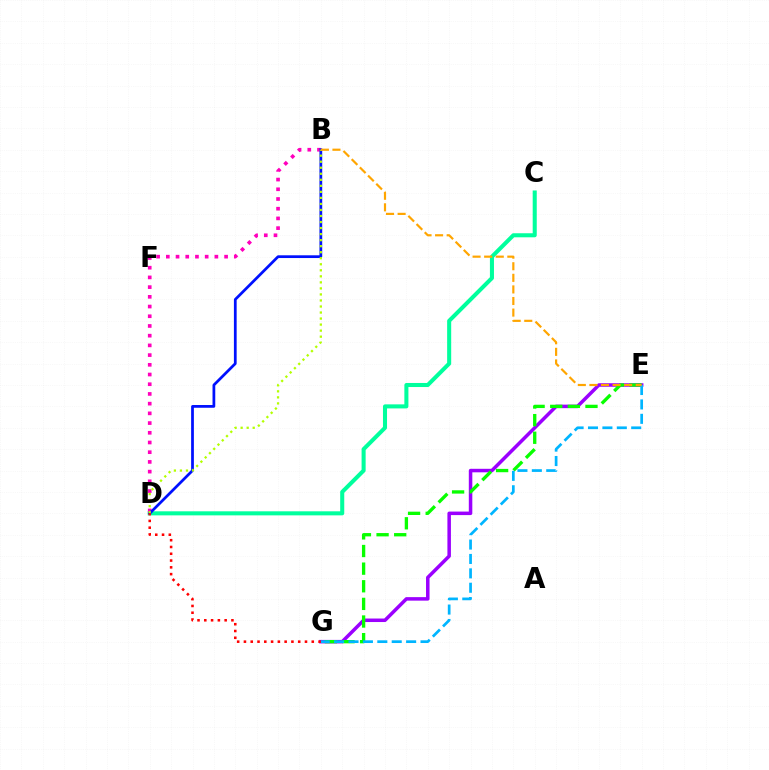{('C', 'D'): [{'color': '#00ff9d', 'line_style': 'solid', 'thickness': 2.92}], ('B', 'D'): [{'color': '#ff00bd', 'line_style': 'dotted', 'thickness': 2.64}, {'color': '#0010ff', 'line_style': 'solid', 'thickness': 1.98}, {'color': '#b3ff00', 'line_style': 'dotted', 'thickness': 1.64}], ('E', 'G'): [{'color': '#9b00ff', 'line_style': 'solid', 'thickness': 2.53}, {'color': '#08ff00', 'line_style': 'dashed', 'thickness': 2.39}, {'color': '#00b5ff', 'line_style': 'dashed', 'thickness': 1.96}], ('D', 'G'): [{'color': '#ff0000', 'line_style': 'dotted', 'thickness': 1.84}], ('B', 'E'): [{'color': '#ffa500', 'line_style': 'dashed', 'thickness': 1.57}]}